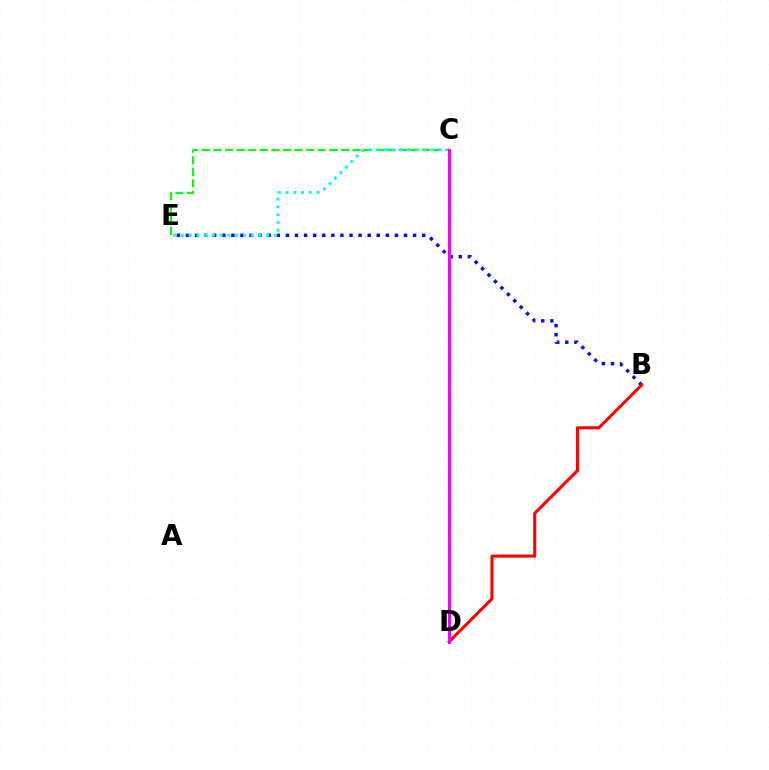{('C', 'D'): [{'color': '#fcf500', 'line_style': 'dashed', 'thickness': 1.88}, {'color': '#ee00ff', 'line_style': 'solid', 'thickness': 2.11}], ('C', 'E'): [{'color': '#08ff00', 'line_style': 'dashed', 'thickness': 1.57}, {'color': '#00fff6', 'line_style': 'dotted', 'thickness': 2.11}], ('B', 'E'): [{'color': '#0010ff', 'line_style': 'dotted', 'thickness': 2.47}], ('B', 'D'): [{'color': '#ff0000', 'line_style': 'solid', 'thickness': 2.2}]}